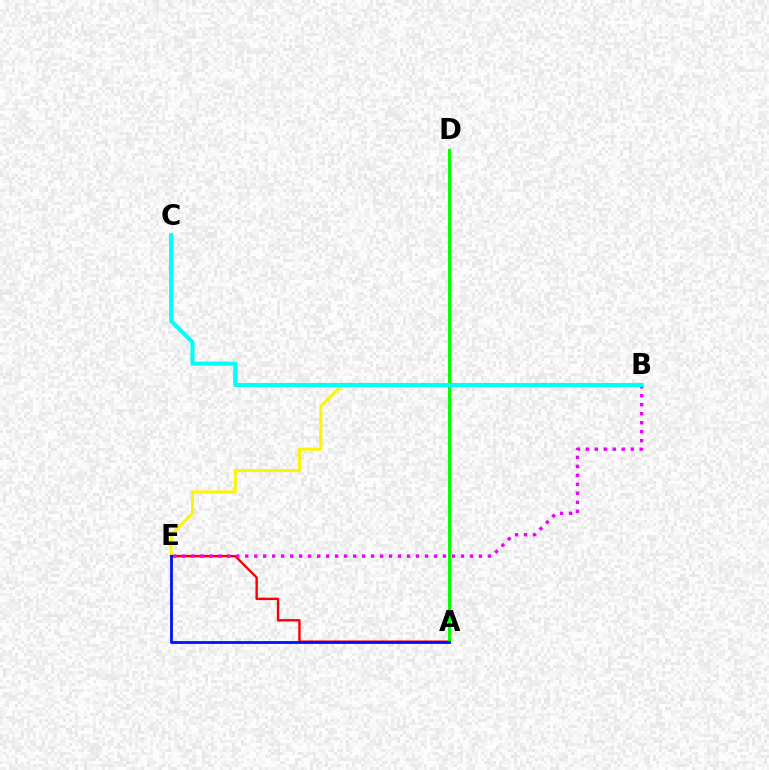{('B', 'E'): [{'color': '#fcf500', 'line_style': 'solid', 'thickness': 2.18}, {'color': '#ee00ff', 'line_style': 'dotted', 'thickness': 2.44}], ('A', 'E'): [{'color': '#ff0000', 'line_style': 'solid', 'thickness': 1.74}, {'color': '#0010ff', 'line_style': 'solid', 'thickness': 2.02}], ('A', 'D'): [{'color': '#08ff00', 'line_style': 'solid', 'thickness': 2.15}], ('B', 'C'): [{'color': '#00fff6', 'line_style': 'solid', 'thickness': 2.96}]}